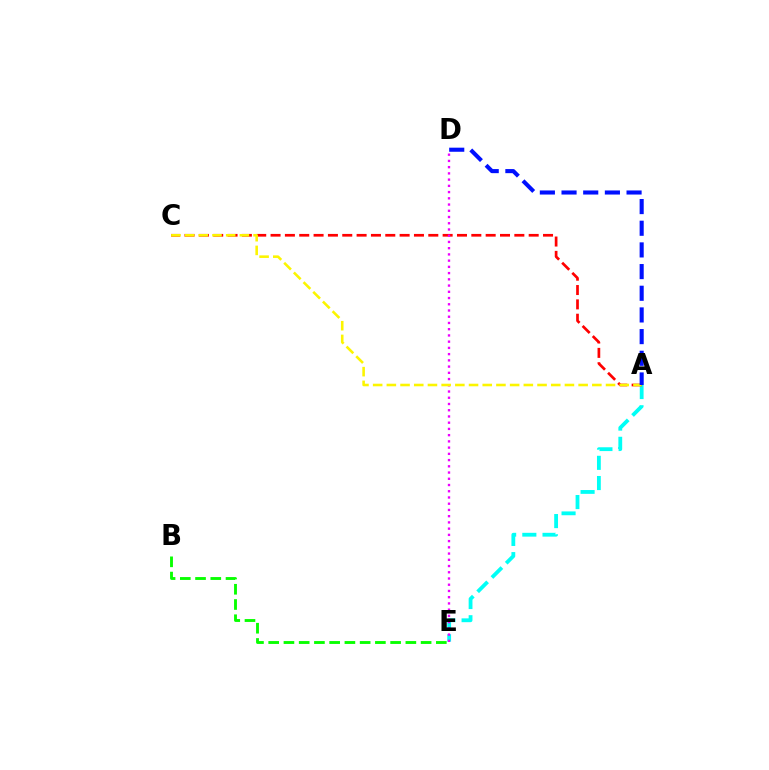{('A', 'E'): [{'color': '#00fff6', 'line_style': 'dashed', 'thickness': 2.74}], ('B', 'E'): [{'color': '#08ff00', 'line_style': 'dashed', 'thickness': 2.07}], ('A', 'C'): [{'color': '#ff0000', 'line_style': 'dashed', 'thickness': 1.95}, {'color': '#fcf500', 'line_style': 'dashed', 'thickness': 1.86}], ('D', 'E'): [{'color': '#ee00ff', 'line_style': 'dotted', 'thickness': 1.69}], ('A', 'D'): [{'color': '#0010ff', 'line_style': 'dashed', 'thickness': 2.94}]}